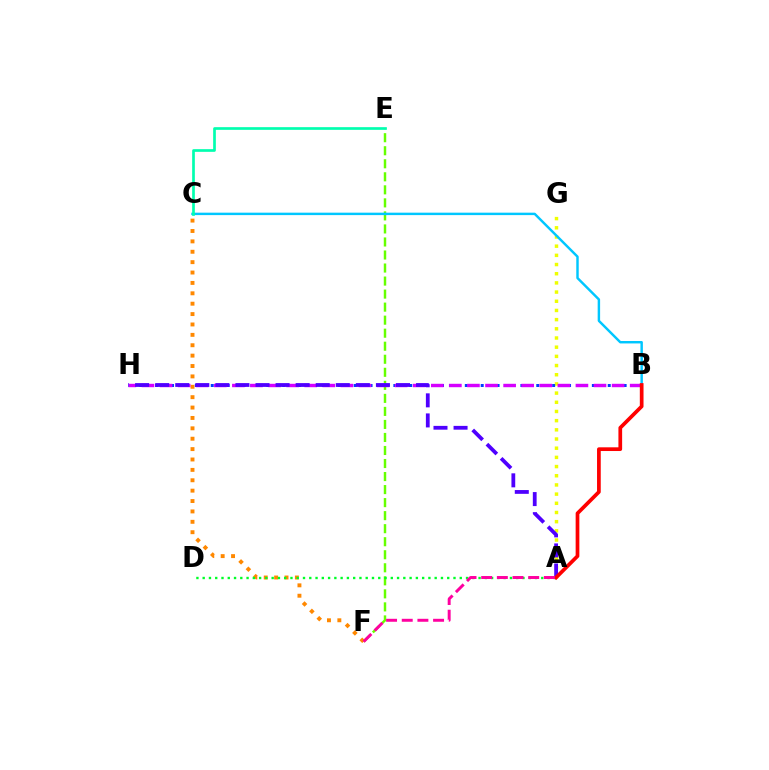{('A', 'G'): [{'color': '#eeff00', 'line_style': 'dotted', 'thickness': 2.5}], ('E', 'F'): [{'color': '#66ff00', 'line_style': 'dashed', 'thickness': 1.77}], ('C', 'F'): [{'color': '#ff8800', 'line_style': 'dotted', 'thickness': 2.82}], ('B', 'H'): [{'color': '#003fff', 'line_style': 'dotted', 'thickness': 2.16}, {'color': '#d600ff', 'line_style': 'dashed', 'thickness': 2.46}], ('B', 'C'): [{'color': '#00c7ff', 'line_style': 'solid', 'thickness': 1.76}], ('C', 'E'): [{'color': '#00ffaf', 'line_style': 'solid', 'thickness': 1.93}], ('A', 'D'): [{'color': '#00ff27', 'line_style': 'dotted', 'thickness': 1.7}], ('A', 'H'): [{'color': '#4f00ff', 'line_style': 'dashed', 'thickness': 2.73}], ('A', 'B'): [{'color': '#ff0000', 'line_style': 'solid', 'thickness': 2.67}], ('A', 'F'): [{'color': '#ff00a0', 'line_style': 'dashed', 'thickness': 2.13}]}